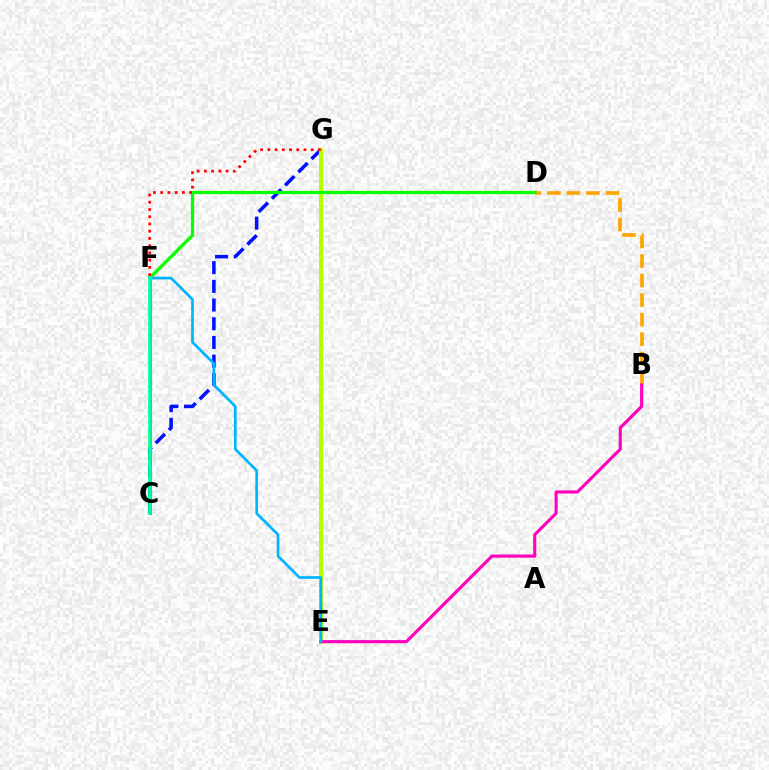{('C', 'G'): [{'color': '#0010ff', 'line_style': 'dashed', 'thickness': 2.54}], ('E', 'G'): [{'color': '#b3ff00', 'line_style': 'solid', 'thickness': 2.88}], ('B', 'D'): [{'color': '#ffa500', 'line_style': 'dashed', 'thickness': 2.65}], ('C', 'F'): [{'color': '#9b00ff', 'line_style': 'solid', 'thickness': 2.22}, {'color': '#00ff9d', 'line_style': 'solid', 'thickness': 2.63}], ('B', 'E'): [{'color': '#ff00bd', 'line_style': 'solid', 'thickness': 2.26}], ('D', 'F'): [{'color': '#08ff00', 'line_style': 'solid', 'thickness': 2.33}], ('F', 'G'): [{'color': '#ff0000', 'line_style': 'dotted', 'thickness': 1.97}], ('E', 'F'): [{'color': '#00b5ff', 'line_style': 'solid', 'thickness': 1.95}]}